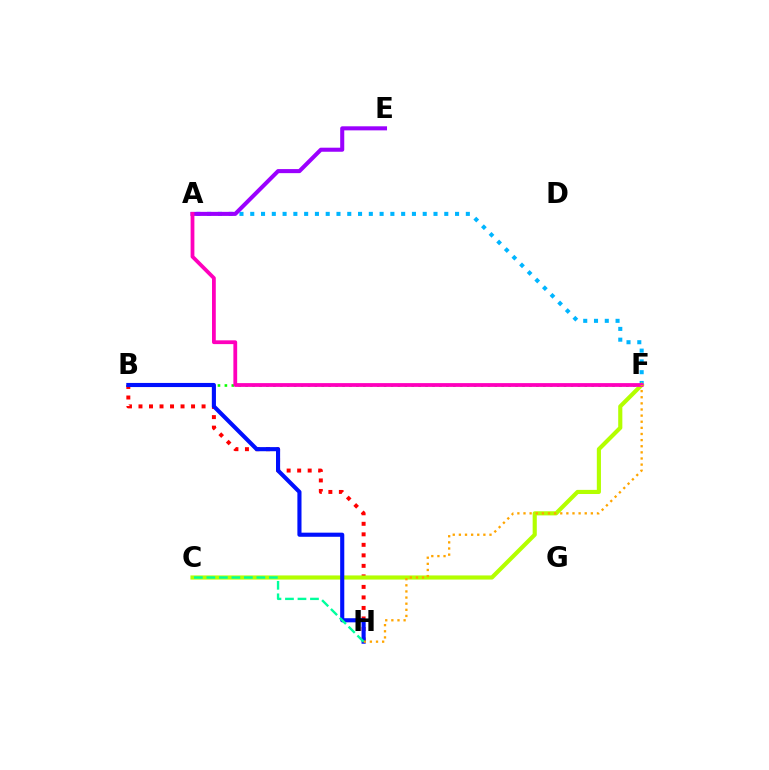{('B', 'F'): [{'color': '#08ff00', 'line_style': 'dotted', 'thickness': 1.88}], ('B', 'H'): [{'color': '#ff0000', 'line_style': 'dotted', 'thickness': 2.86}, {'color': '#0010ff', 'line_style': 'solid', 'thickness': 2.96}], ('A', 'F'): [{'color': '#00b5ff', 'line_style': 'dotted', 'thickness': 2.93}, {'color': '#ff00bd', 'line_style': 'solid', 'thickness': 2.72}], ('C', 'F'): [{'color': '#b3ff00', 'line_style': 'solid', 'thickness': 2.98}], ('A', 'E'): [{'color': '#9b00ff', 'line_style': 'solid', 'thickness': 2.92}], ('F', 'H'): [{'color': '#ffa500', 'line_style': 'dotted', 'thickness': 1.66}], ('C', 'H'): [{'color': '#00ff9d', 'line_style': 'dashed', 'thickness': 1.7}]}